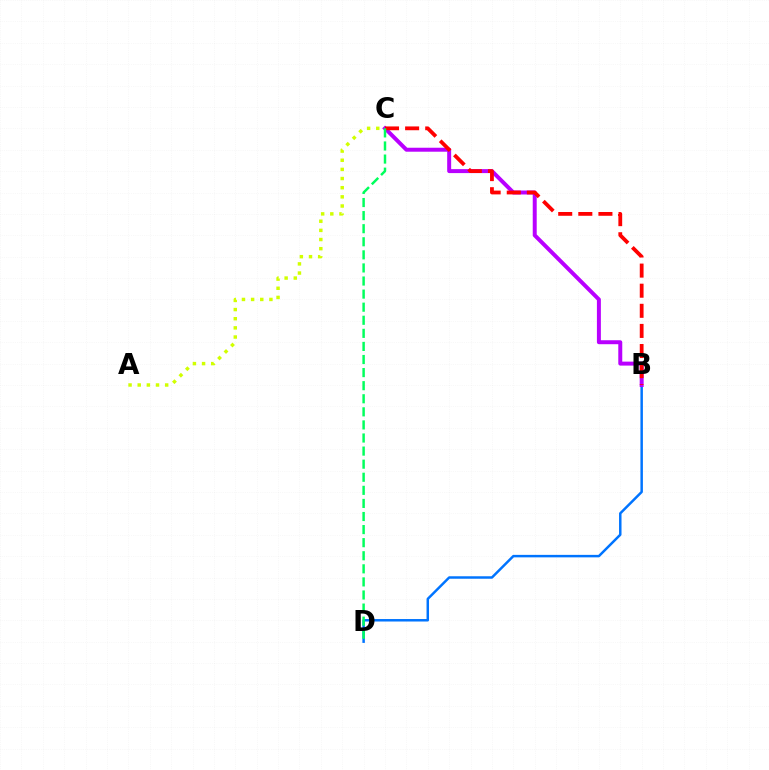{('B', 'D'): [{'color': '#0074ff', 'line_style': 'solid', 'thickness': 1.79}], ('B', 'C'): [{'color': '#b900ff', 'line_style': 'solid', 'thickness': 2.86}, {'color': '#ff0000', 'line_style': 'dashed', 'thickness': 2.73}], ('A', 'C'): [{'color': '#d1ff00', 'line_style': 'dotted', 'thickness': 2.49}], ('C', 'D'): [{'color': '#00ff5c', 'line_style': 'dashed', 'thickness': 1.78}]}